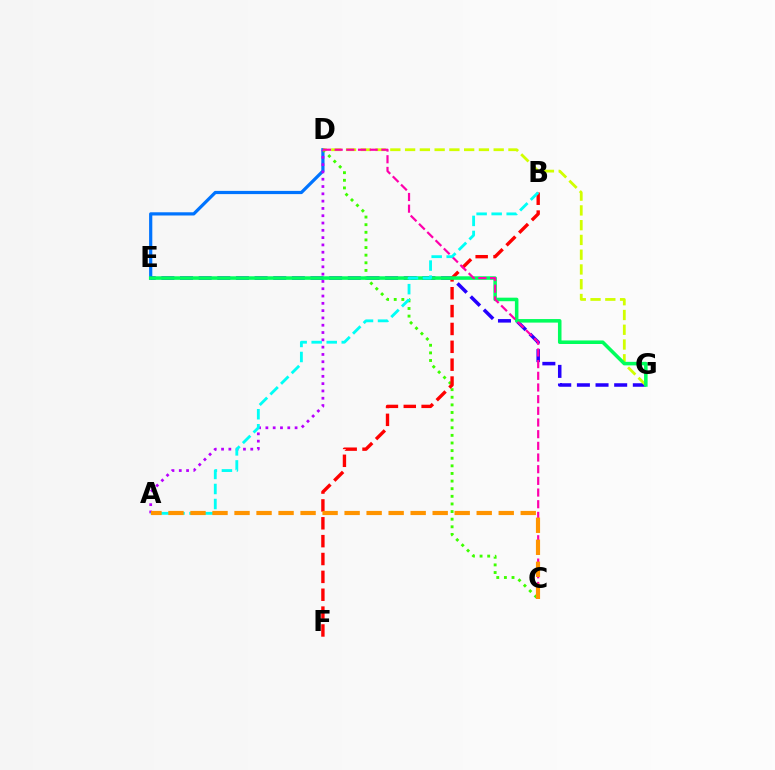{('D', 'E'): [{'color': '#0074ff', 'line_style': 'solid', 'thickness': 2.31}], ('C', 'D'): [{'color': '#3dff00', 'line_style': 'dotted', 'thickness': 2.07}, {'color': '#ff00ac', 'line_style': 'dashed', 'thickness': 1.59}], ('E', 'G'): [{'color': '#2500ff', 'line_style': 'dashed', 'thickness': 2.53}, {'color': '#00ff5c', 'line_style': 'solid', 'thickness': 2.55}], ('A', 'D'): [{'color': '#b900ff', 'line_style': 'dotted', 'thickness': 1.98}], ('D', 'G'): [{'color': '#d1ff00', 'line_style': 'dashed', 'thickness': 2.01}], ('B', 'F'): [{'color': '#ff0000', 'line_style': 'dashed', 'thickness': 2.43}], ('A', 'B'): [{'color': '#00fff6', 'line_style': 'dashed', 'thickness': 2.04}], ('A', 'C'): [{'color': '#ff9400', 'line_style': 'dashed', 'thickness': 2.99}]}